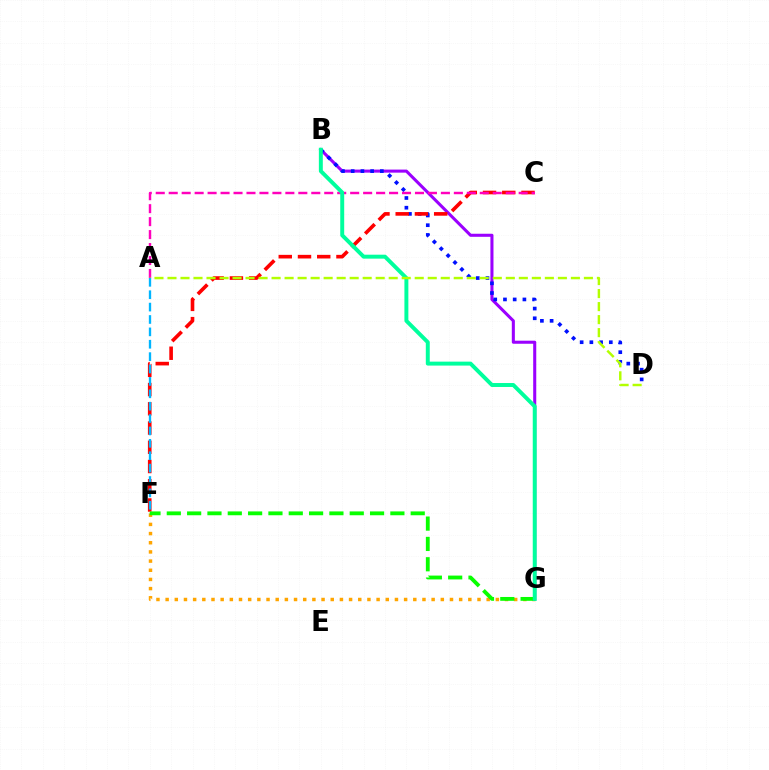{('F', 'G'): [{'color': '#ffa500', 'line_style': 'dotted', 'thickness': 2.49}, {'color': '#08ff00', 'line_style': 'dashed', 'thickness': 2.76}], ('B', 'G'): [{'color': '#9b00ff', 'line_style': 'solid', 'thickness': 2.2}, {'color': '#00ff9d', 'line_style': 'solid', 'thickness': 2.84}], ('B', 'D'): [{'color': '#0010ff', 'line_style': 'dotted', 'thickness': 2.64}], ('C', 'F'): [{'color': '#ff0000', 'line_style': 'dashed', 'thickness': 2.61}], ('A', 'C'): [{'color': '#ff00bd', 'line_style': 'dashed', 'thickness': 1.76}], ('A', 'D'): [{'color': '#b3ff00', 'line_style': 'dashed', 'thickness': 1.77}], ('A', 'F'): [{'color': '#00b5ff', 'line_style': 'dashed', 'thickness': 1.68}]}